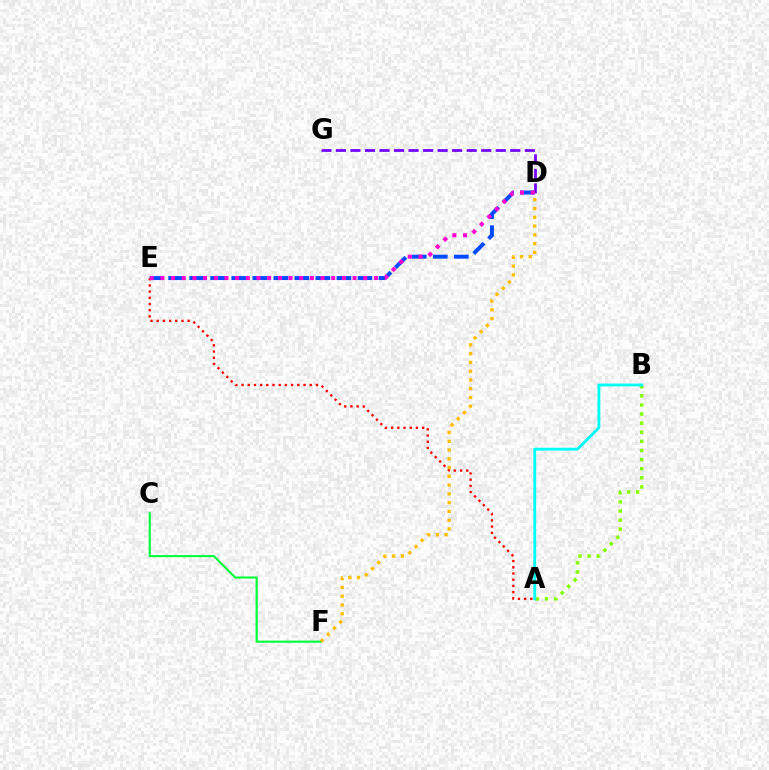{('C', 'F'): [{'color': '#00ff39', 'line_style': 'solid', 'thickness': 1.52}], ('D', 'G'): [{'color': '#7200ff', 'line_style': 'dashed', 'thickness': 1.97}], ('A', 'B'): [{'color': '#84ff00', 'line_style': 'dotted', 'thickness': 2.47}, {'color': '#00fff6', 'line_style': 'solid', 'thickness': 2.04}], ('A', 'E'): [{'color': '#ff0000', 'line_style': 'dotted', 'thickness': 1.68}], ('D', 'E'): [{'color': '#004bff', 'line_style': 'dashed', 'thickness': 2.86}, {'color': '#ff00cf', 'line_style': 'dotted', 'thickness': 2.9}], ('D', 'F'): [{'color': '#ffbd00', 'line_style': 'dotted', 'thickness': 2.38}]}